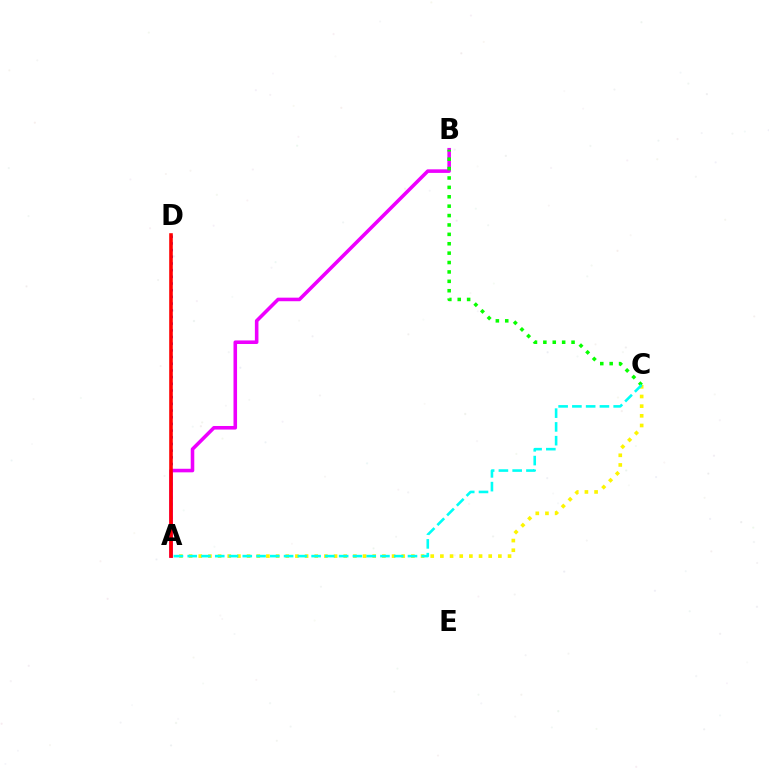{('A', 'D'): [{'color': '#0010ff', 'line_style': 'dotted', 'thickness': 1.82}, {'color': '#ff0000', 'line_style': 'solid', 'thickness': 2.58}], ('A', 'C'): [{'color': '#fcf500', 'line_style': 'dotted', 'thickness': 2.63}, {'color': '#00fff6', 'line_style': 'dashed', 'thickness': 1.87}], ('A', 'B'): [{'color': '#ee00ff', 'line_style': 'solid', 'thickness': 2.57}], ('B', 'C'): [{'color': '#08ff00', 'line_style': 'dotted', 'thickness': 2.55}]}